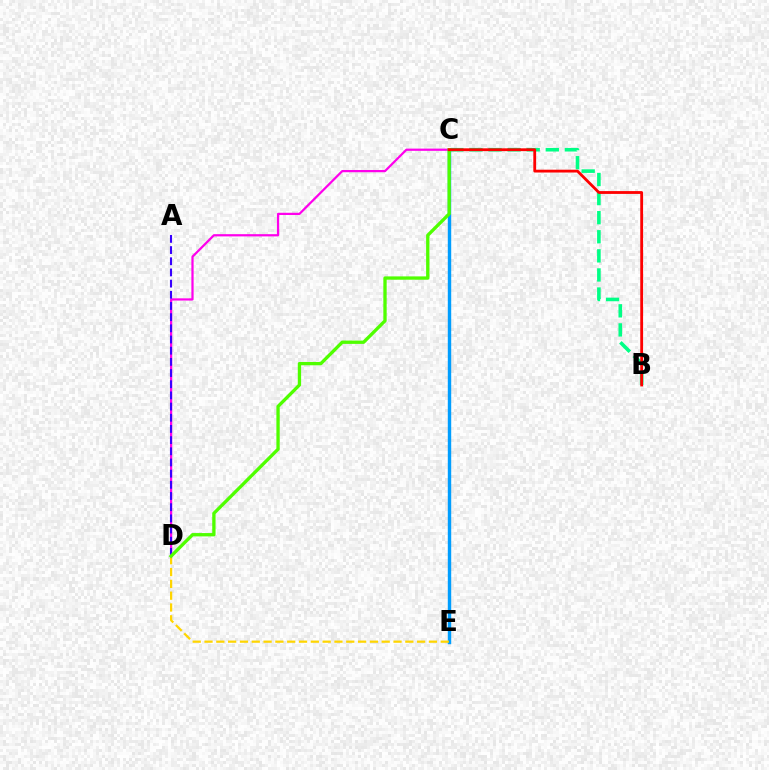{('C', 'D'): [{'color': '#ff00ed', 'line_style': 'solid', 'thickness': 1.61}, {'color': '#4fff00', 'line_style': 'solid', 'thickness': 2.39}], ('A', 'D'): [{'color': '#3700ff', 'line_style': 'dashed', 'thickness': 1.52}], ('C', 'E'): [{'color': '#009eff', 'line_style': 'solid', 'thickness': 2.46}], ('D', 'E'): [{'color': '#ffd500', 'line_style': 'dashed', 'thickness': 1.6}], ('B', 'C'): [{'color': '#00ff86', 'line_style': 'dashed', 'thickness': 2.59}, {'color': '#ff0000', 'line_style': 'solid', 'thickness': 2.03}]}